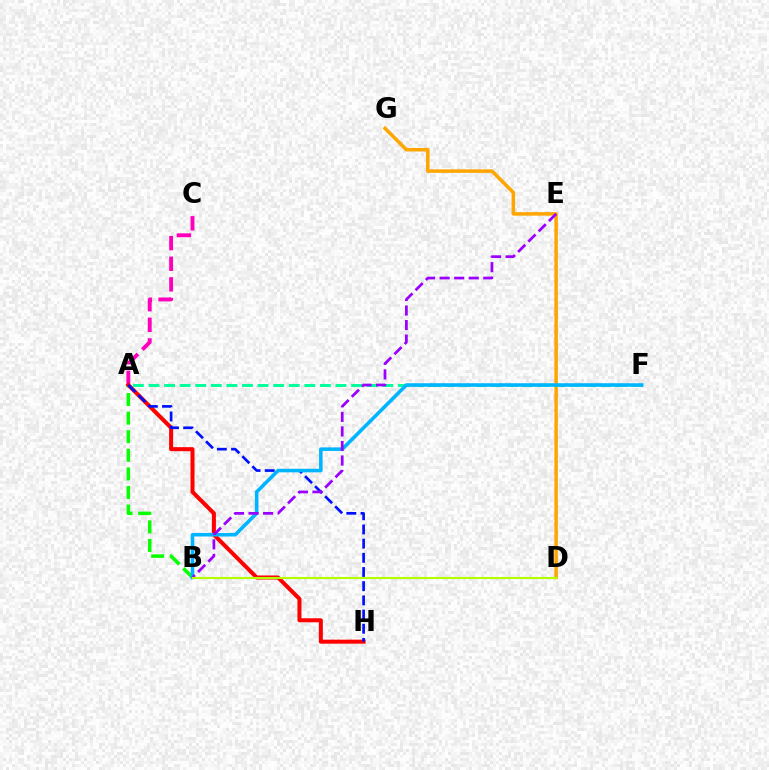{('A', 'B'): [{'color': '#08ff00', 'line_style': 'dashed', 'thickness': 2.53}], ('D', 'G'): [{'color': '#ffa500', 'line_style': 'solid', 'thickness': 2.53}], ('A', 'C'): [{'color': '#ff00bd', 'line_style': 'dashed', 'thickness': 2.8}], ('A', 'H'): [{'color': '#ff0000', 'line_style': 'solid', 'thickness': 2.9}, {'color': '#0010ff', 'line_style': 'dashed', 'thickness': 1.93}], ('A', 'F'): [{'color': '#00ff9d', 'line_style': 'dashed', 'thickness': 2.12}], ('B', 'F'): [{'color': '#00b5ff', 'line_style': 'solid', 'thickness': 2.56}], ('B', 'E'): [{'color': '#9b00ff', 'line_style': 'dashed', 'thickness': 1.98}], ('B', 'D'): [{'color': '#b3ff00', 'line_style': 'solid', 'thickness': 1.54}]}